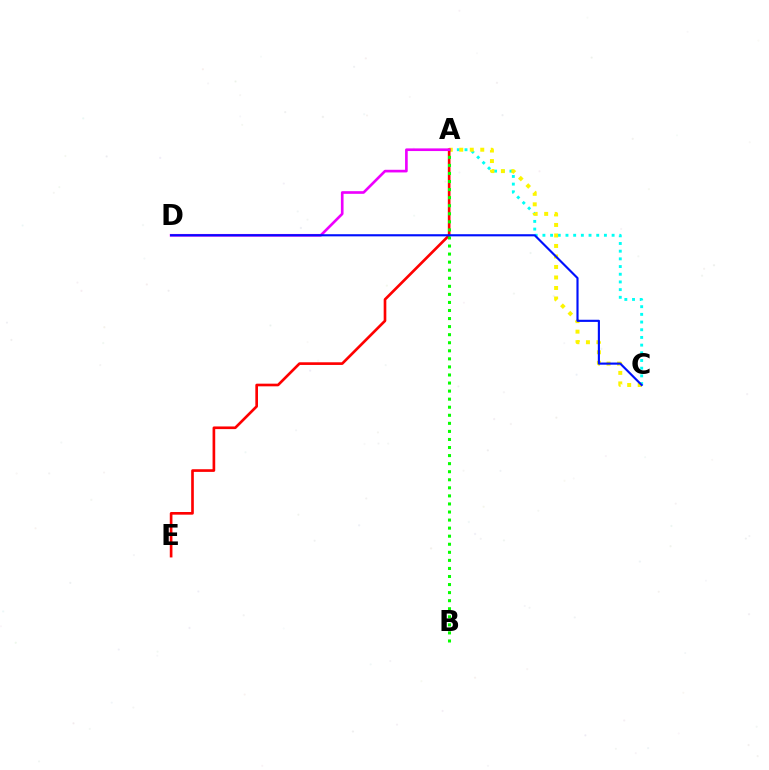{('A', 'C'): [{'color': '#00fff6', 'line_style': 'dotted', 'thickness': 2.09}, {'color': '#fcf500', 'line_style': 'dotted', 'thickness': 2.85}], ('A', 'E'): [{'color': '#ff0000', 'line_style': 'solid', 'thickness': 1.91}], ('A', 'B'): [{'color': '#08ff00', 'line_style': 'dotted', 'thickness': 2.19}], ('A', 'D'): [{'color': '#ee00ff', 'line_style': 'solid', 'thickness': 1.91}], ('C', 'D'): [{'color': '#0010ff', 'line_style': 'solid', 'thickness': 1.54}]}